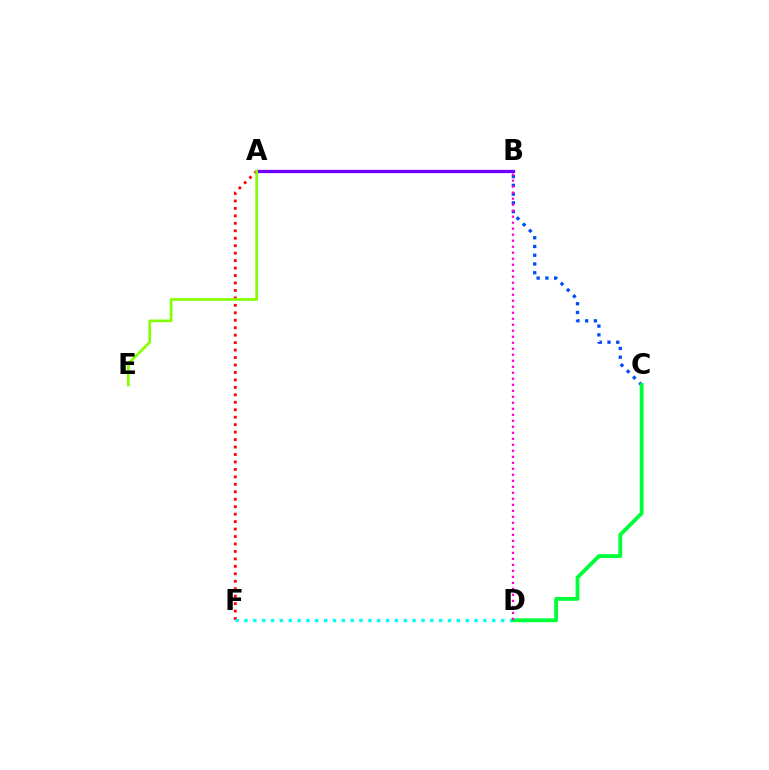{('A', 'F'): [{'color': '#ff0000', 'line_style': 'dotted', 'thickness': 2.03}], ('D', 'F'): [{'color': '#00fff6', 'line_style': 'dotted', 'thickness': 2.4}], ('B', 'C'): [{'color': '#004bff', 'line_style': 'dotted', 'thickness': 2.38}], ('A', 'B'): [{'color': '#ffbd00', 'line_style': 'dashed', 'thickness': 1.83}, {'color': '#7200ff', 'line_style': 'solid', 'thickness': 2.37}], ('C', 'D'): [{'color': '#00ff39', 'line_style': 'solid', 'thickness': 2.76}], ('B', 'D'): [{'color': '#ff00cf', 'line_style': 'dotted', 'thickness': 1.63}], ('A', 'E'): [{'color': '#84ff00', 'line_style': 'solid', 'thickness': 1.93}]}